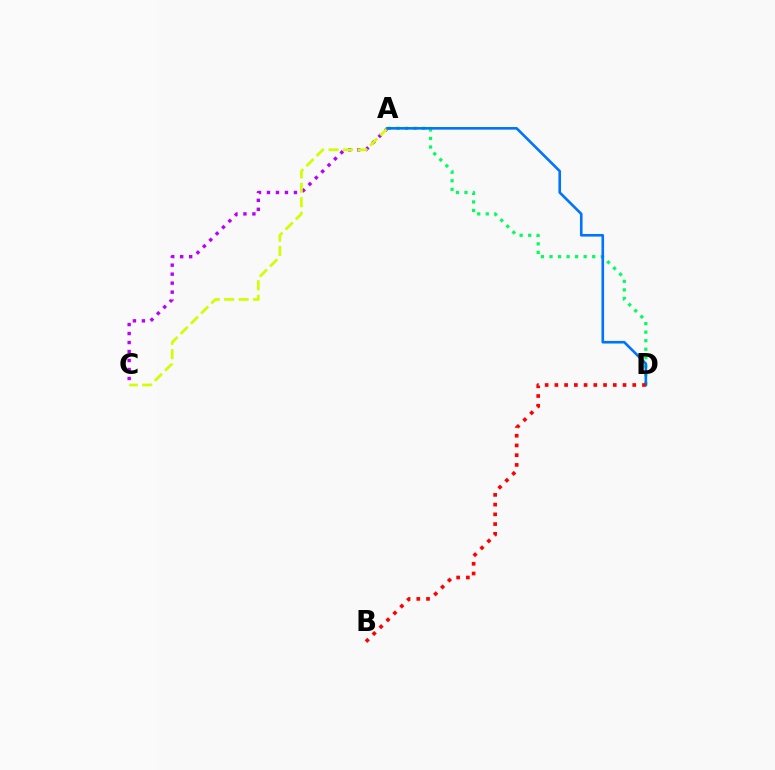{('A', 'D'): [{'color': '#00ff5c', 'line_style': 'dotted', 'thickness': 2.32}, {'color': '#0074ff', 'line_style': 'solid', 'thickness': 1.89}], ('A', 'C'): [{'color': '#b900ff', 'line_style': 'dotted', 'thickness': 2.44}, {'color': '#d1ff00', 'line_style': 'dashed', 'thickness': 1.96}], ('B', 'D'): [{'color': '#ff0000', 'line_style': 'dotted', 'thickness': 2.64}]}